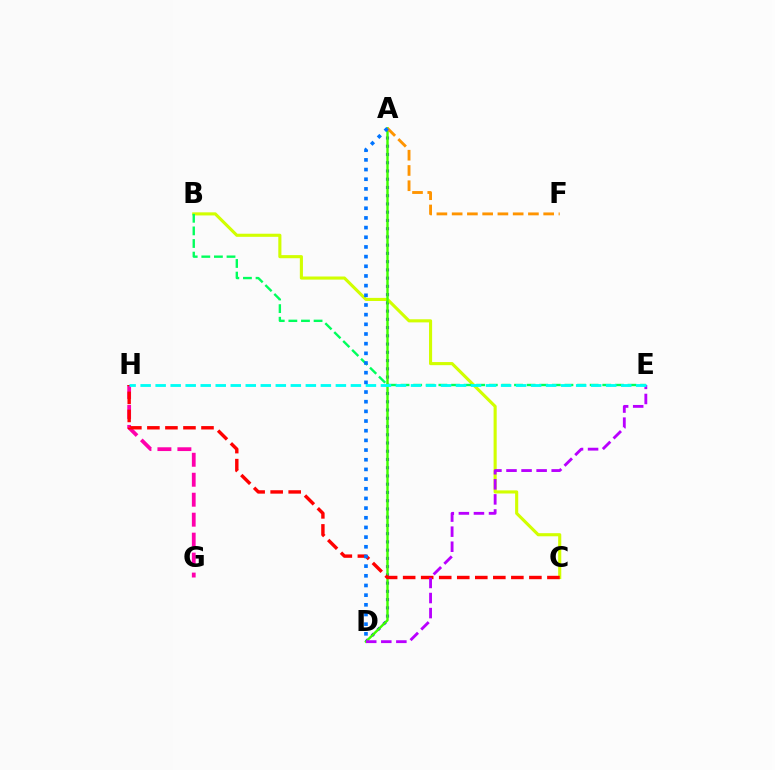{('A', 'D'): [{'color': '#2500ff', 'line_style': 'dotted', 'thickness': 2.24}, {'color': '#3dff00', 'line_style': 'solid', 'thickness': 1.73}, {'color': '#0074ff', 'line_style': 'dotted', 'thickness': 2.63}], ('B', 'C'): [{'color': '#d1ff00', 'line_style': 'solid', 'thickness': 2.24}], ('B', 'E'): [{'color': '#00ff5c', 'line_style': 'dashed', 'thickness': 1.71}], ('G', 'H'): [{'color': '#ff00ac', 'line_style': 'dashed', 'thickness': 2.71}], ('A', 'F'): [{'color': '#ff9400', 'line_style': 'dashed', 'thickness': 2.07}], ('C', 'H'): [{'color': '#ff0000', 'line_style': 'dashed', 'thickness': 2.45}], ('D', 'E'): [{'color': '#b900ff', 'line_style': 'dashed', 'thickness': 2.05}], ('E', 'H'): [{'color': '#00fff6', 'line_style': 'dashed', 'thickness': 2.04}]}